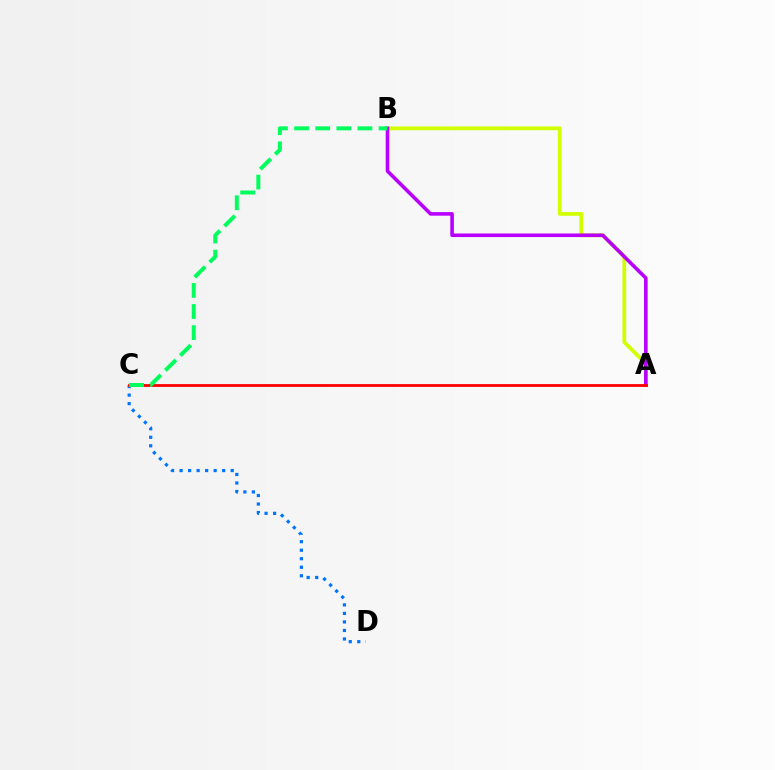{('A', 'B'): [{'color': '#d1ff00', 'line_style': 'solid', 'thickness': 2.72}, {'color': '#b900ff', 'line_style': 'solid', 'thickness': 2.59}], ('C', 'D'): [{'color': '#0074ff', 'line_style': 'dotted', 'thickness': 2.31}], ('A', 'C'): [{'color': '#ff0000', 'line_style': 'solid', 'thickness': 2.01}], ('B', 'C'): [{'color': '#00ff5c', 'line_style': 'dashed', 'thickness': 2.87}]}